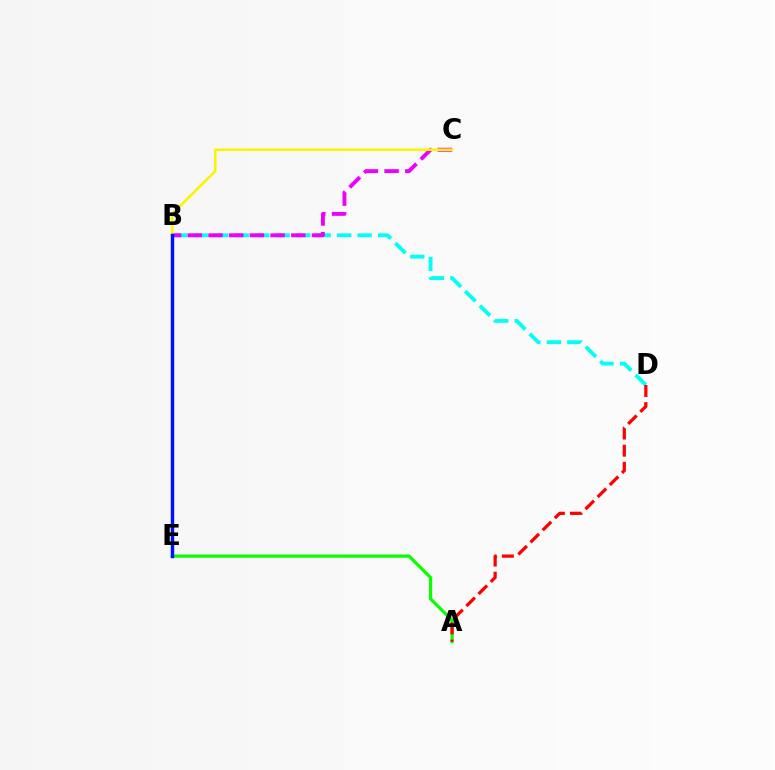{('B', 'D'): [{'color': '#00fff6', 'line_style': 'dashed', 'thickness': 2.78}], ('B', 'C'): [{'color': '#ee00ff', 'line_style': 'dashed', 'thickness': 2.81}, {'color': '#fcf500', 'line_style': 'solid', 'thickness': 1.88}], ('A', 'E'): [{'color': '#08ff00', 'line_style': 'solid', 'thickness': 2.29}], ('A', 'D'): [{'color': '#ff0000', 'line_style': 'dashed', 'thickness': 2.33}], ('B', 'E'): [{'color': '#0010ff', 'line_style': 'solid', 'thickness': 2.48}]}